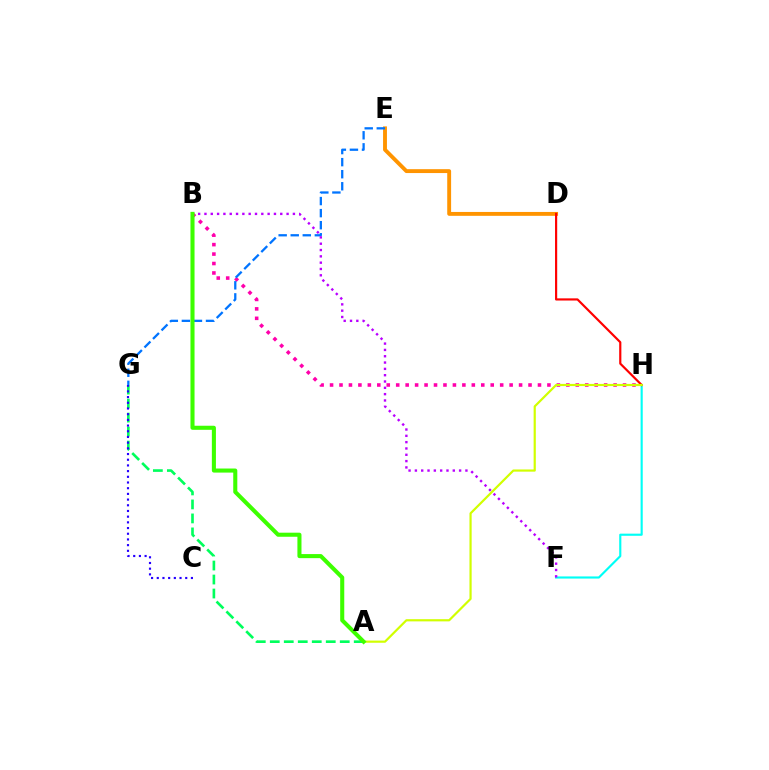{('D', 'E'): [{'color': '#ff9400', 'line_style': 'solid', 'thickness': 2.79}], ('A', 'G'): [{'color': '#00ff5c', 'line_style': 'dashed', 'thickness': 1.9}], ('B', 'H'): [{'color': '#ff00ac', 'line_style': 'dotted', 'thickness': 2.57}], ('F', 'H'): [{'color': '#00fff6', 'line_style': 'solid', 'thickness': 1.54}], ('E', 'G'): [{'color': '#0074ff', 'line_style': 'dashed', 'thickness': 1.64}], ('B', 'F'): [{'color': '#b900ff', 'line_style': 'dotted', 'thickness': 1.72}], ('D', 'H'): [{'color': '#ff0000', 'line_style': 'solid', 'thickness': 1.57}], ('C', 'G'): [{'color': '#2500ff', 'line_style': 'dotted', 'thickness': 1.55}], ('A', 'H'): [{'color': '#d1ff00', 'line_style': 'solid', 'thickness': 1.58}], ('A', 'B'): [{'color': '#3dff00', 'line_style': 'solid', 'thickness': 2.93}]}